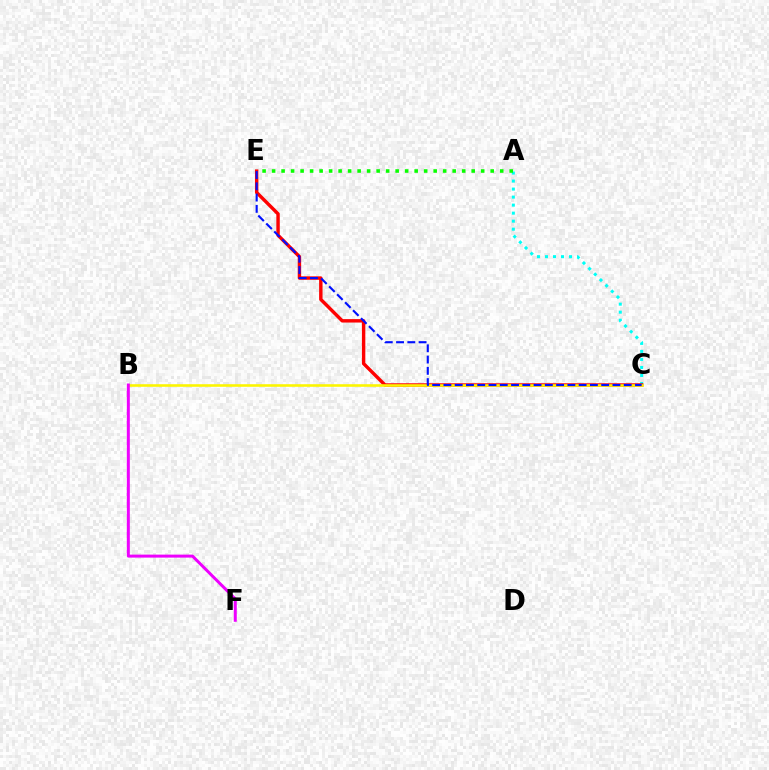{('A', 'C'): [{'color': '#00fff6', 'line_style': 'dotted', 'thickness': 2.18}], ('C', 'E'): [{'color': '#ff0000', 'line_style': 'solid', 'thickness': 2.46}, {'color': '#0010ff', 'line_style': 'dashed', 'thickness': 1.53}], ('A', 'E'): [{'color': '#08ff00', 'line_style': 'dotted', 'thickness': 2.58}], ('B', 'C'): [{'color': '#fcf500', 'line_style': 'solid', 'thickness': 1.86}], ('B', 'F'): [{'color': '#ee00ff', 'line_style': 'solid', 'thickness': 2.15}]}